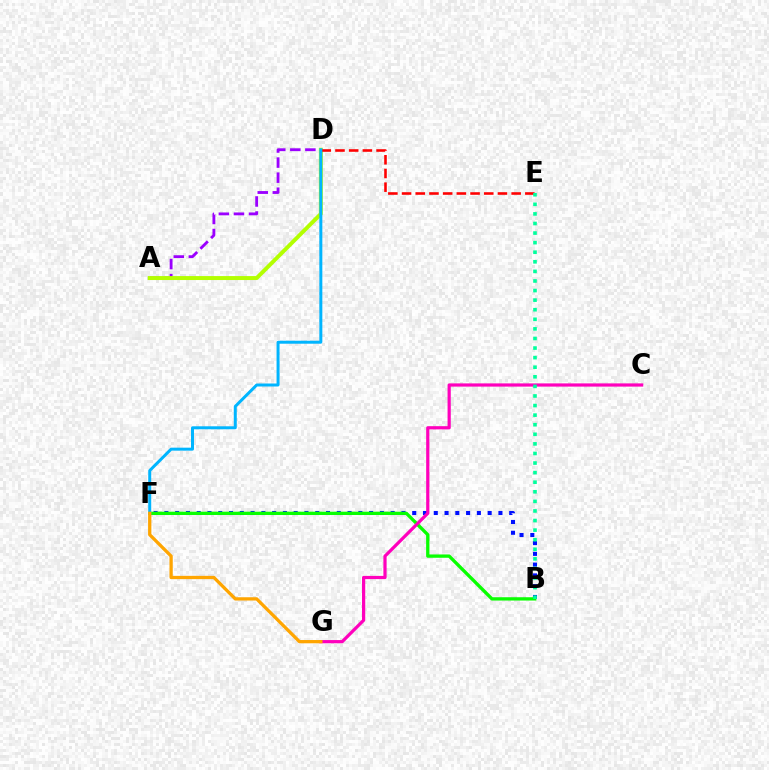{('A', 'D'): [{'color': '#9b00ff', 'line_style': 'dashed', 'thickness': 2.05}, {'color': '#b3ff00', 'line_style': 'solid', 'thickness': 2.85}], ('B', 'F'): [{'color': '#0010ff', 'line_style': 'dotted', 'thickness': 2.93}, {'color': '#08ff00', 'line_style': 'solid', 'thickness': 2.38}], ('C', 'G'): [{'color': '#ff00bd', 'line_style': 'solid', 'thickness': 2.31}], ('D', 'E'): [{'color': '#ff0000', 'line_style': 'dashed', 'thickness': 1.86}], ('B', 'E'): [{'color': '#00ff9d', 'line_style': 'dotted', 'thickness': 2.6}], ('D', 'F'): [{'color': '#00b5ff', 'line_style': 'solid', 'thickness': 2.15}], ('F', 'G'): [{'color': '#ffa500', 'line_style': 'solid', 'thickness': 2.36}]}